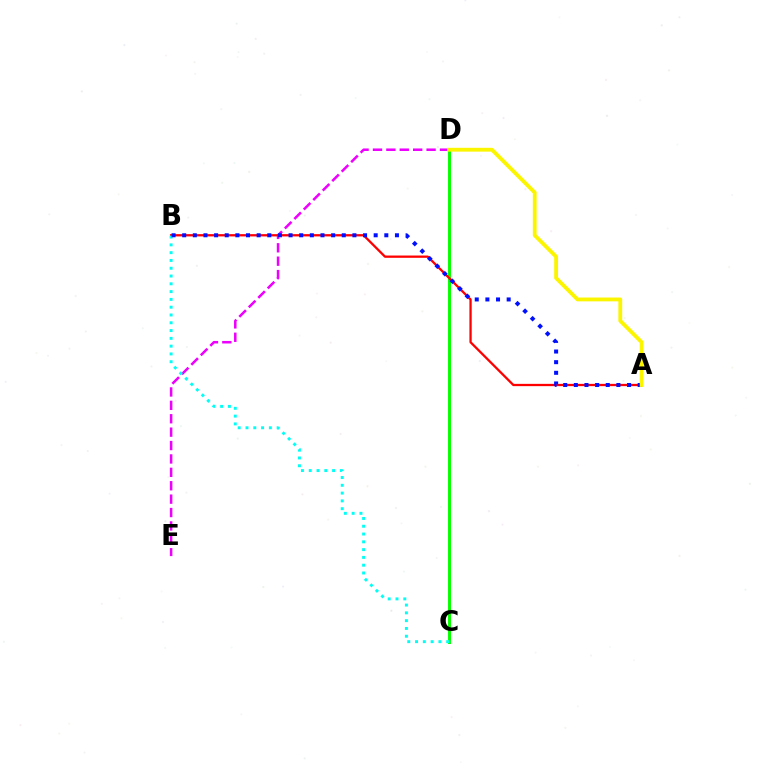{('C', 'D'): [{'color': '#08ff00', 'line_style': 'solid', 'thickness': 2.13}], ('D', 'E'): [{'color': '#ee00ff', 'line_style': 'dashed', 'thickness': 1.82}], ('A', 'B'): [{'color': '#ff0000', 'line_style': 'solid', 'thickness': 1.64}, {'color': '#0010ff', 'line_style': 'dotted', 'thickness': 2.89}], ('B', 'C'): [{'color': '#00fff6', 'line_style': 'dotted', 'thickness': 2.12}], ('A', 'D'): [{'color': '#fcf500', 'line_style': 'solid', 'thickness': 2.76}]}